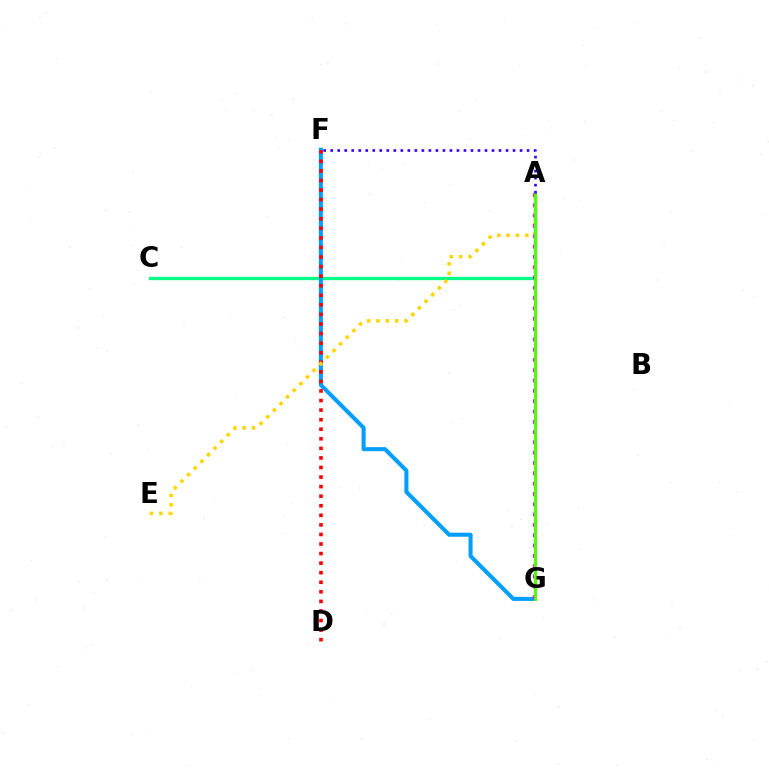{('A', 'C'): [{'color': '#00ff86', 'line_style': 'solid', 'thickness': 2.39}], ('F', 'G'): [{'color': '#009eff', 'line_style': 'solid', 'thickness': 2.92}], ('D', 'F'): [{'color': '#ff0000', 'line_style': 'dotted', 'thickness': 2.6}], ('A', 'E'): [{'color': '#ffd500', 'line_style': 'dotted', 'thickness': 2.55}], ('A', 'G'): [{'color': '#ff00ed', 'line_style': 'dotted', 'thickness': 2.8}, {'color': '#4fff00', 'line_style': 'solid', 'thickness': 2.14}], ('A', 'F'): [{'color': '#3700ff', 'line_style': 'dotted', 'thickness': 1.91}]}